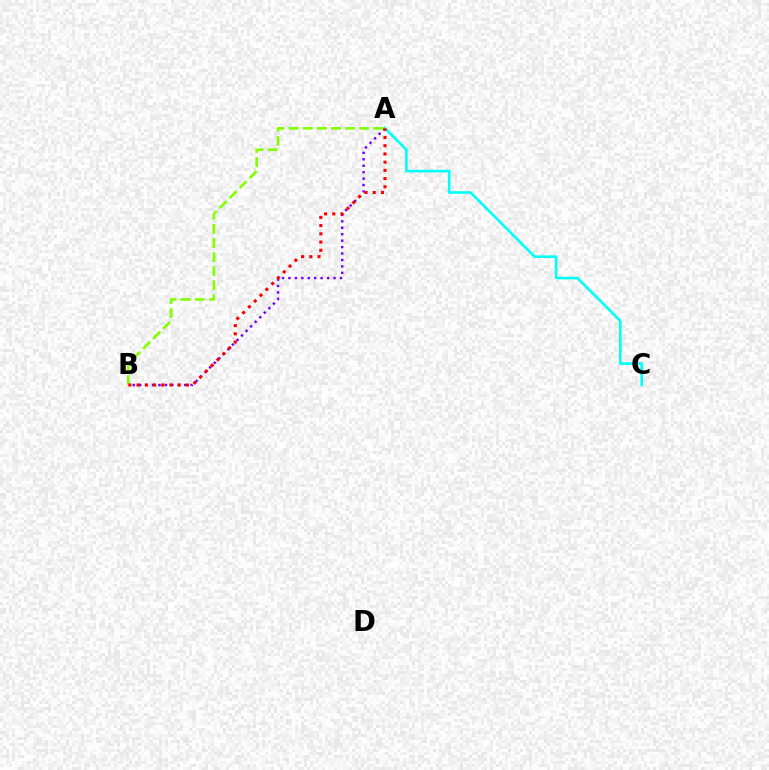{('A', 'B'): [{'color': '#7200ff', 'line_style': 'dotted', 'thickness': 1.75}, {'color': '#84ff00', 'line_style': 'dashed', 'thickness': 1.92}, {'color': '#ff0000', 'line_style': 'dotted', 'thickness': 2.23}], ('A', 'C'): [{'color': '#00fff6', 'line_style': 'solid', 'thickness': 1.88}]}